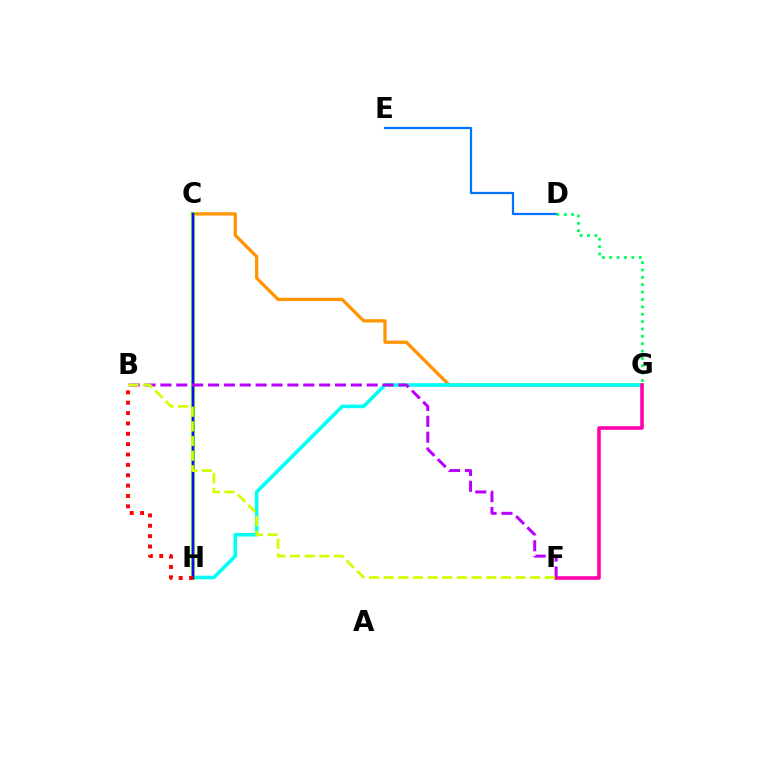{('C', 'G'): [{'color': '#ff9400', 'line_style': 'solid', 'thickness': 2.35}], ('G', 'H'): [{'color': '#00fff6', 'line_style': 'solid', 'thickness': 2.6}], ('C', 'H'): [{'color': '#3dff00', 'line_style': 'solid', 'thickness': 2.71}, {'color': '#2500ff', 'line_style': 'solid', 'thickness': 1.72}], ('F', 'G'): [{'color': '#ff00ac', 'line_style': 'solid', 'thickness': 2.57}], ('D', 'E'): [{'color': '#0074ff', 'line_style': 'solid', 'thickness': 1.61}], ('B', 'F'): [{'color': '#b900ff', 'line_style': 'dashed', 'thickness': 2.16}, {'color': '#d1ff00', 'line_style': 'dashed', 'thickness': 1.99}], ('D', 'G'): [{'color': '#00ff5c', 'line_style': 'dotted', 'thickness': 2.0}], ('B', 'H'): [{'color': '#ff0000', 'line_style': 'dotted', 'thickness': 2.82}]}